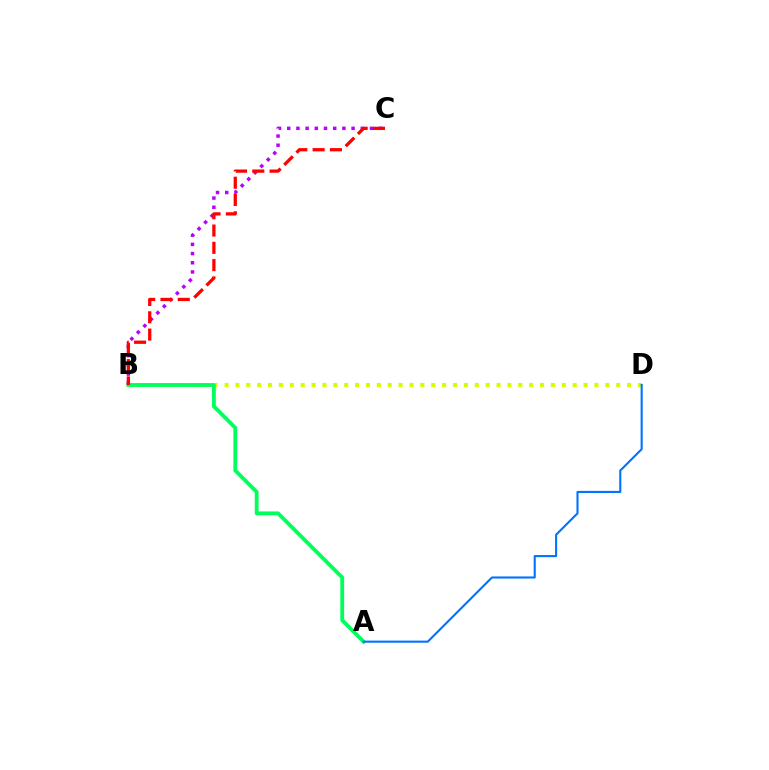{('B', 'C'): [{'color': '#b900ff', 'line_style': 'dotted', 'thickness': 2.5}, {'color': '#ff0000', 'line_style': 'dashed', 'thickness': 2.35}], ('B', 'D'): [{'color': '#d1ff00', 'line_style': 'dotted', 'thickness': 2.96}], ('A', 'B'): [{'color': '#00ff5c', 'line_style': 'solid', 'thickness': 2.75}], ('A', 'D'): [{'color': '#0074ff', 'line_style': 'solid', 'thickness': 1.52}]}